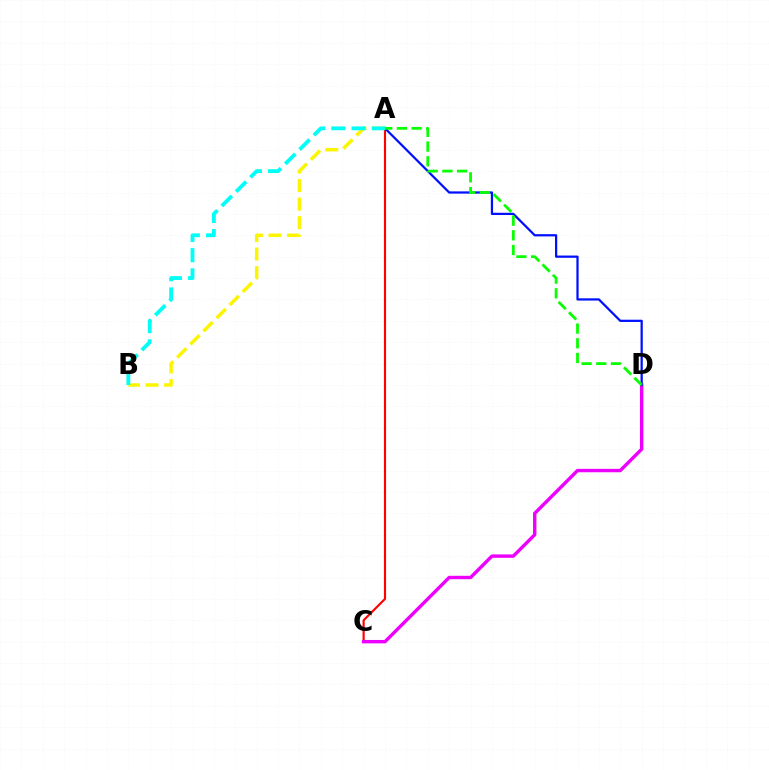{('A', 'C'): [{'color': '#ff0000', 'line_style': 'solid', 'thickness': 1.54}], ('C', 'D'): [{'color': '#ee00ff', 'line_style': 'solid', 'thickness': 2.45}], ('A', 'B'): [{'color': '#fcf500', 'line_style': 'dashed', 'thickness': 2.52}, {'color': '#00fff6', 'line_style': 'dashed', 'thickness': 2.75}], ('A', 'D'): [{'color': '#0010ff', 'line_style': 'solid', 'thickness': 1.62}, {'color': '#08ff00', 'line_style': 'dashed', 'thickness': 2.0}]}